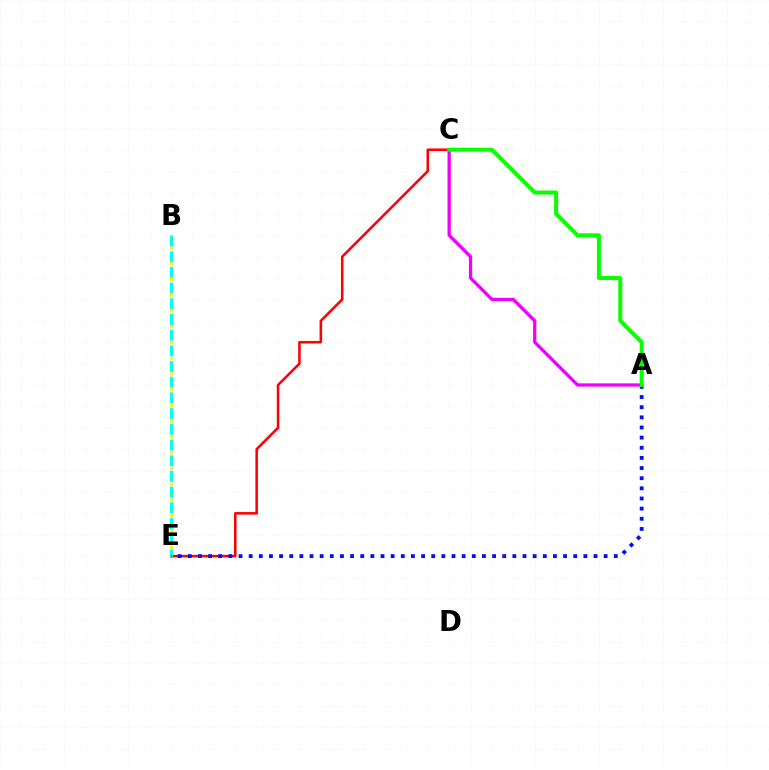{('C', 'E'): [{'color': '#ff0000', 'line_style': 'solid', 'thickness': 1.83}], ('B', 'E'): [{'color': '#fcf500', 'line_style': 'dotted', 'thickness': 2.14}, {'color': '#00fff6', 'line_style': 'dashed', 'thickness': 2.13}], ('A', 'C'): [{'color': '#ee00ff', 'line_style': 'solid', 'thickness': 2.36}, {'color': '#08ff00', 'line_style': 'solid', 'thickness': 2.87}], ('A', 'E'): [{'color': '#0010ff', 'line_style': 'dotted', 'thickness': 2.76}]}